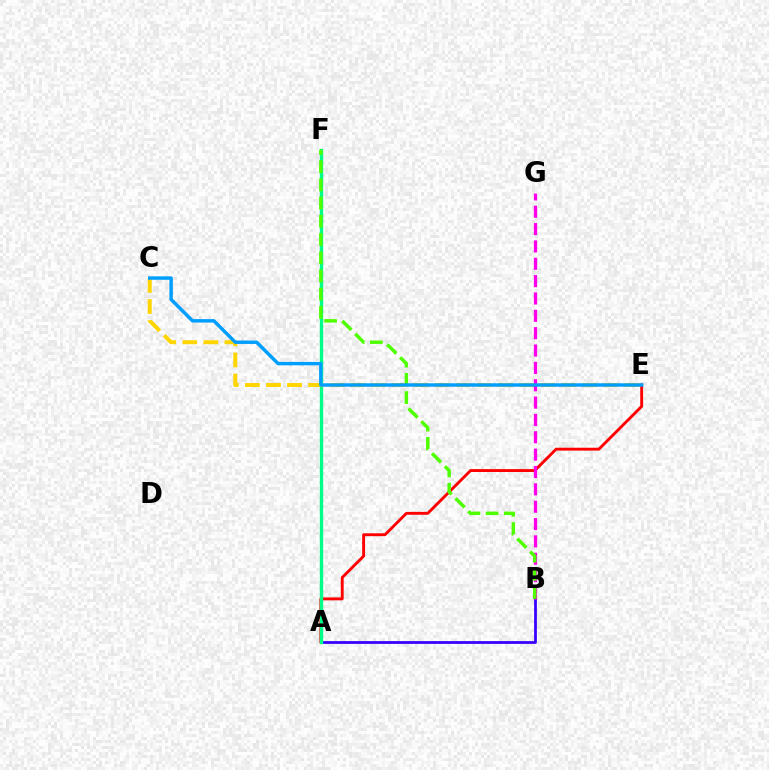{('A', 'B'): [{'color': '#3700ff', 'line_style': 'solid', 'thickness': 1.99}], ('A', 'E'): [{'color': '#ff0000', 'line_style': 'solid', 'thickness': 2.07}], ('A', 'F'): [{'color': '#00ff86', 'line_style': 'solid', 'thickness': 2.42}], ('C', 'E'): [{'color': '#ffd500', 'line_style': 'dashed', 'thickness': 2.86}, {'color': '#009eff', 'line_style': 'solid', 'thickness': 2.48}], ('B', 'G'): [{'color': '#ff00ed', 'line_style': 'dashed', 'thickness': 2.36}], ('B', 'F'): [{'color': '#4fff00', 'line_style': 'dashed', 'thickness': 2.47}]}